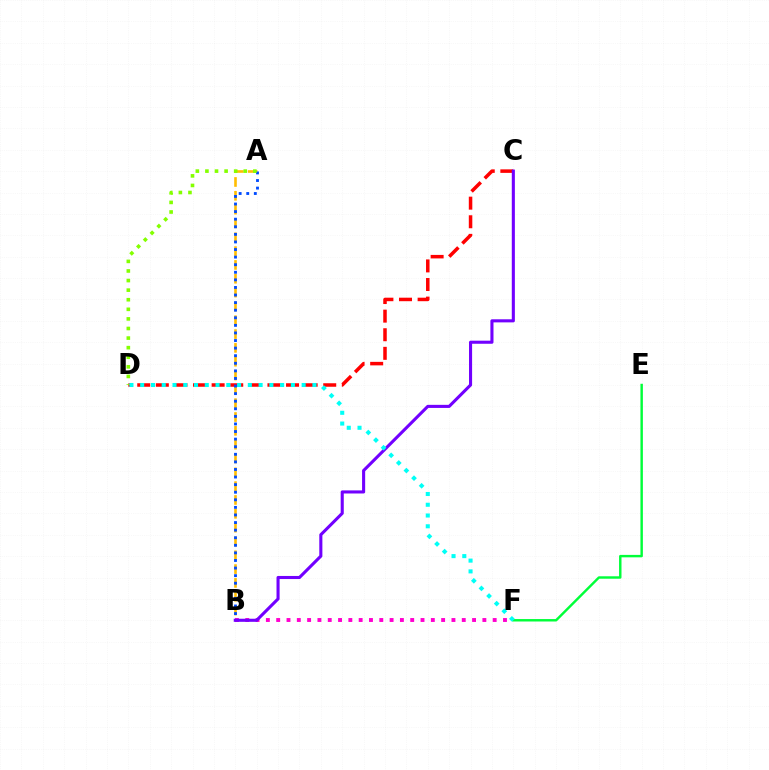{('B', 'F'): [{'color': '#ff00cf', 'line_style': 'dotted', 'thickness': 2.8}], ('A', 'B'): [{'color': '#ffbd00', 'line_style': 'dashed', 'thickness': 1.88}, {'color': '#004bff', 'line_style': 'dotted', 'thickness': 2.06}], ('C', 'D'): [{'color': '#ff0000', 'line_style': 'dashed', 'thickness': 2.53}], ('A', 'D'): [{'color': '#84ff00', 'line_style': 'dotted', 'thickness': 2.6}], ('B', 'C'): [{'color': '#7200ff', 'line_style': 'solid', 'thickness': 2.22}], ('E', 'F'): [{'color': '#00ff39', 'line_style': 'solid', 'thickness': 1.75}], ('D', 'F'): [{'color': '#00fff6', 'line_style': 'dotted', 'thickness': 2.92}]}